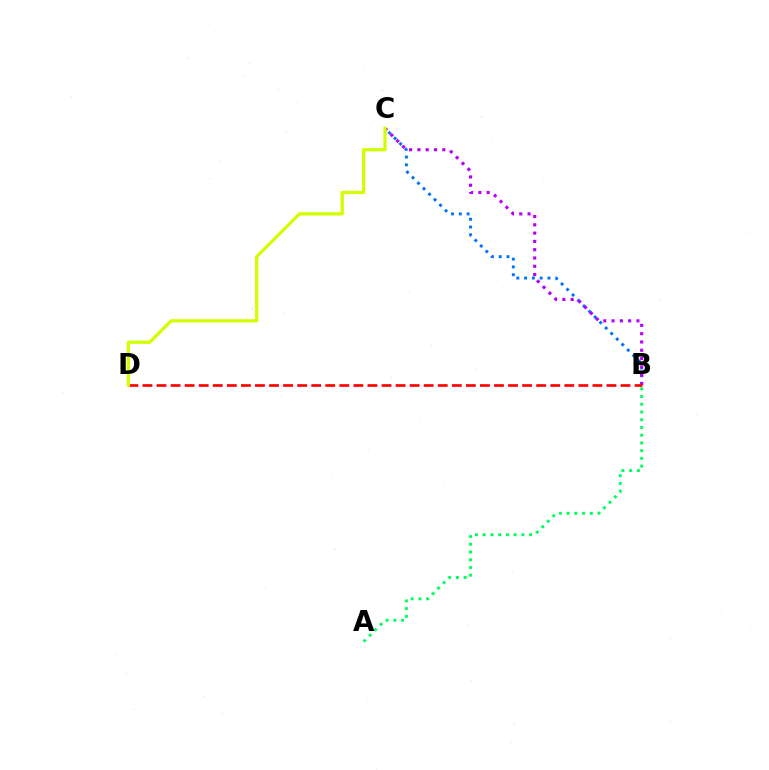{('B', 'C'): [{'color': '#0074ff', 'line_style': 'dotted', 'thickness': 2.12}, {'color': '#b900ff', 'line_style': 'dotted', 'thickness': 2.25}], ('A', 'B'): [{'color': '#00ff5c', 'line_style': 'dotted', 'thickness': 2.1}], ('B', 'D'): [{'color': '#ff0000', 'line_style': 'dashed', 'thickness': 1.91}], ('C', 'D'): [{'color': '#d1ff00', 'line_style': 'solid', 'thickness': 2.35}]}